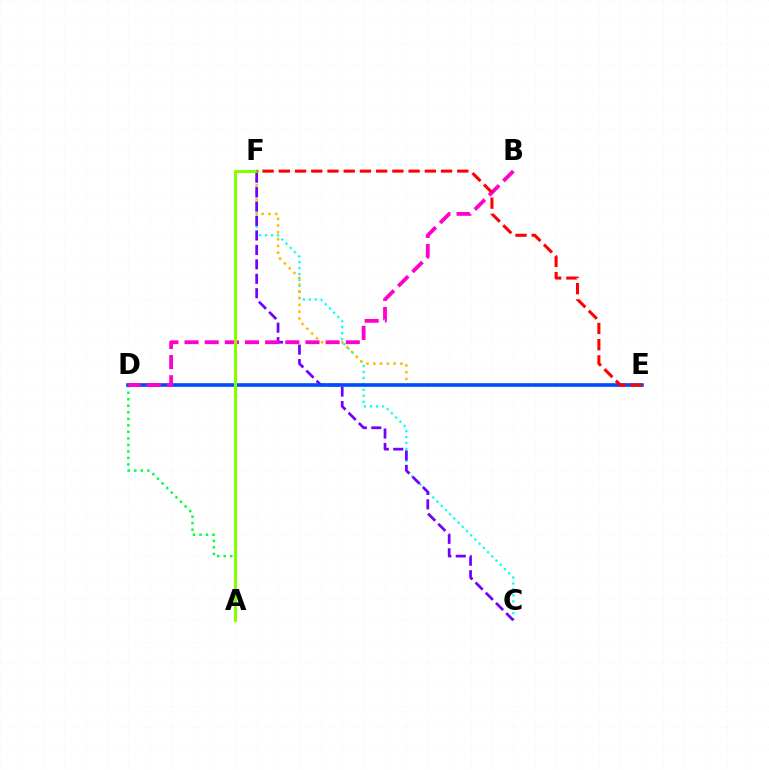{('A', 'D'): [{'color': '#00ff39', 'line_style': 'dotted', 'thickness': 1.77}], ('C', 'F'): [{'color': '#00fff6', 'line_style': 'dotted', 'thickness': 1.62}, {'color': '#7200ff', 'line_style': 'dashed', 'thickness': 1.96}], ('E', 'F'): [{'color': '#ffbd00', 'line_style': 'dotted', 'thickness': 1.84}, {'color': '#ff0000', 'line_style': 'dashed', 'thickness': 2.2}], ('D', 'E'): [{'color': '#004bff', 'line_style': 'solid', 'thickness': 2.62}], ('B', 'D'): [{'color': '#ff00cf', 'line_style': 'dashed', 'thickness': 2.74}], ('A', 'F'): [{'color': '#84ff00', 'line_style': 'solid', 'thickness': 2.2}]}